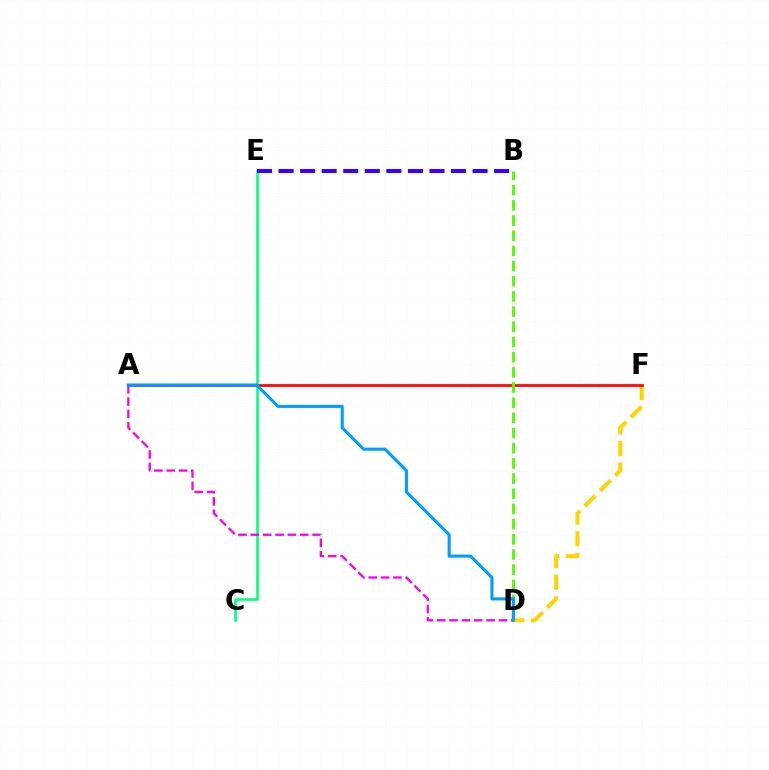{('C', 'E'): [{'color': '#00ff86', 'line_style': 'solid', 'thickness': 1.9}], ('D', 'F'): [{'color': '#ffd500', 'line_style': 'dashed', 'thickness': 2.93}], ('A', 'D'): [{'color': '#ff00ed', 'line_style': 'dashed', 'thickness': 1.68}, {'color': '#009eff', 'line_style': 'solid', 'thickness': 2.23}], ('A', 'F'): [{'color': '#ff0000', 'line_style': 'solid', 'thickness': 1.93}], ('B', 'D'): [{'color': '#4fff00', 'line_style': 'dashed', 'thickness': 2.06}], ('B', 'E'): [{'color': '#3700ff', 'line_style': 'dashed', 'thickness': 2.93}]}